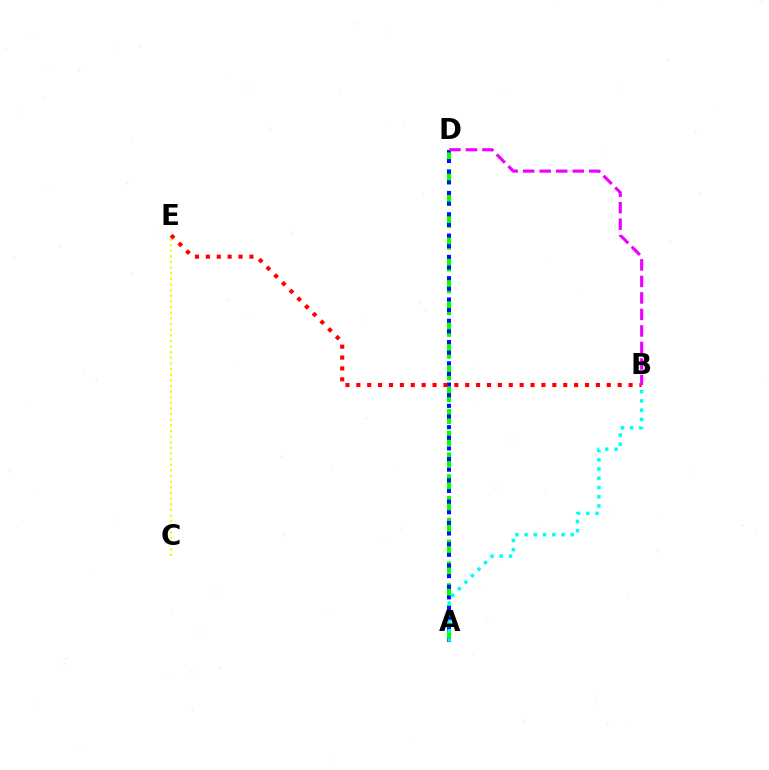{('C', 'E'): [{'color': '#fcf500', 'line_style': 'dotted', 'thickness': 1.53}], ('A', 'D'): [{'color': '#08ff00', 'line_style': 'dashed', 'thickness': 2.96}, {'color': '#0010ff', 'line_style': 'dotted', 'thickness': 2.89}], ('B', 'E'): [{'color': '#ff0000', 'line_style': 'dotted', 'thickness': 2.96}], ('A', 'B'): [{'color': '#00fff6', 'line_style': 'dotted', 'thickness': 2.51}], ('B', 'D'): [{'color': '#ee00ff', 'line_style': 'dashed', 'thickness': 2.24}]}